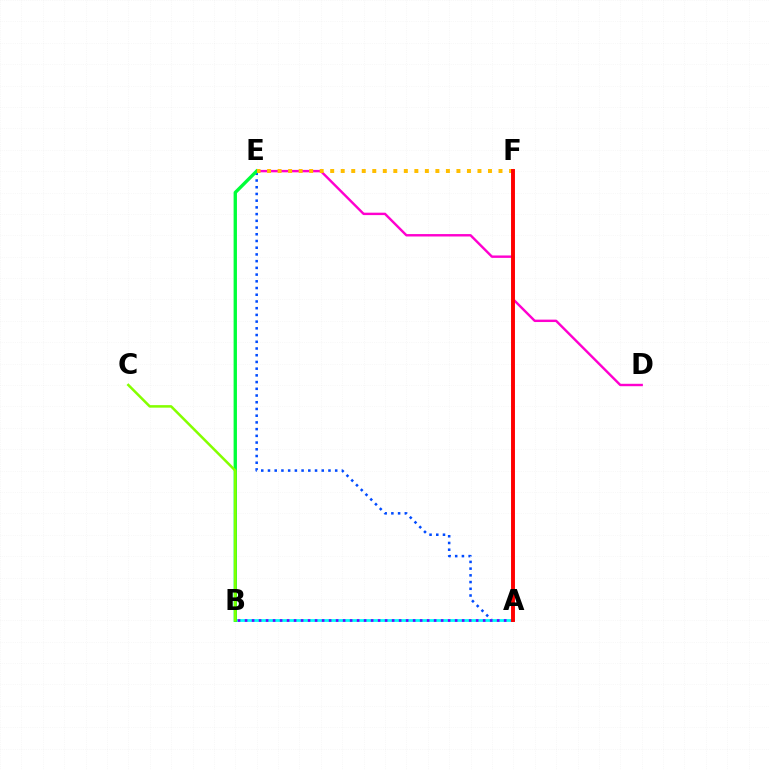{('D', 'E'): [{'color': '#ff00cf', 'line_style': 'solid', 'thickness': 1.74}], ('A', 'E'): [{'color': '#004bff', 'line_style': 'dotted', 'thickness': 1.83}], ('A', 'B'): [{'color': '#00fff6', 'line_style': 'solid', 'thickness': 2.01}, {'color': '#7200ff', 'line_style': 'dotted', 'thickness': 1.9}], ('B', 'E'): [{'color': '#00ff39', 'line_style': 'solid', 'thickness': 2.41}], ('E', 'F'): [{'color': '#ffbd00', 'line_style': 'dotted', 'thickness': 2.86}], ('B', 'C'): [{'color': '#84ff00', 'line_style': 'solid', 'thickness': 1.82}], ('A', 'F'): [{'color': '#ff0000', 'line_style': 'solid', 'thickness': 2.82}]}